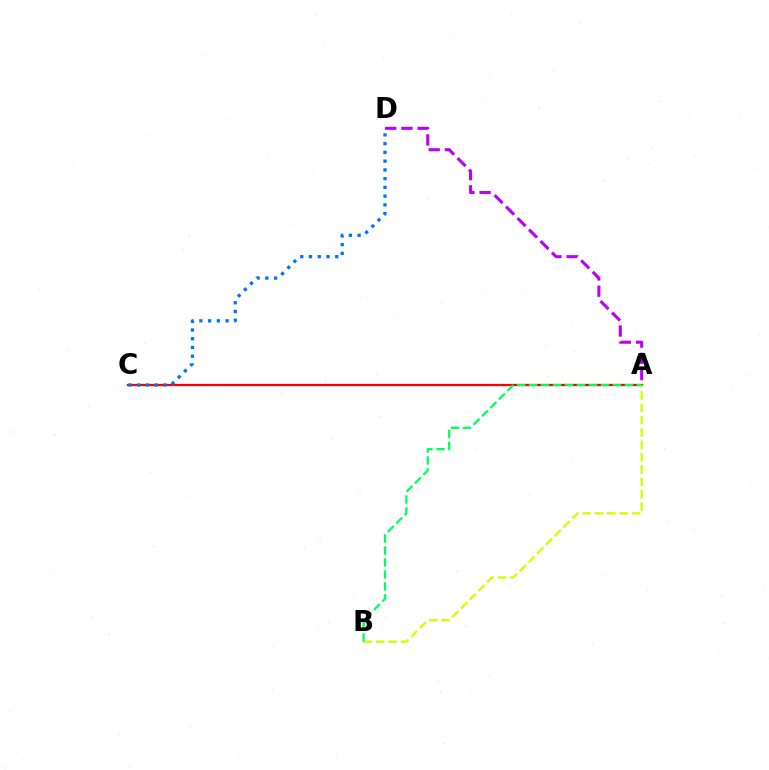{('A', 'C'): [{'color': '#ff0000', 'line_style': 'solid', 'thickness': 1.62}], ('A', 'D'): [{'color': '#b900ff', 'line_style': 'dashed', 'thickness': 2.21}], ('C', 'D'): [{'color': '#0074ff', 'line_style': 'dotted', 'thickness': 2.38}], ('A', 'B'): [{'color': '#d1ff00', 'line_style': 'dashed', 'thickness': 1.68}, {'color': '#00ff5c', 'line_style': 'dashed', 'thickness': 1.63}]}